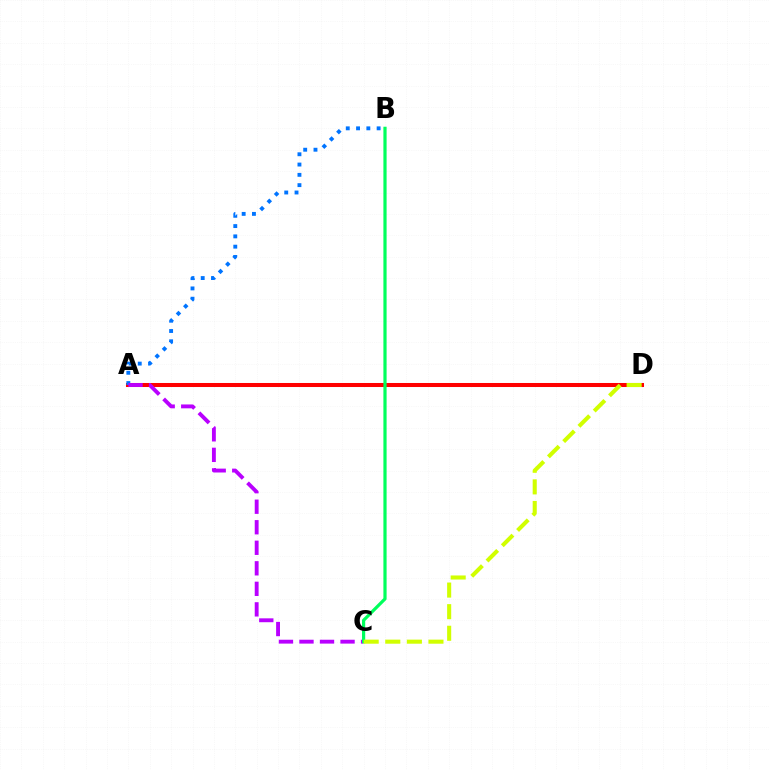{('A', 'D'): [{'color': '#ff0000', 'line_style': 'solid', 'thickness': 2.9}], ('A', 'B'): [{'color': '#0074ff', 'line_style': 'dotted', 'thickness': 2.8}], ('A', 'C'): [{'color': '#b900ff', 'line_style': 'dashed', 'thickness': 2.79}], ('B', 'C'): [{'color': '#00ff5c', 'line_style': 'solid', 'thickness': 2.31}], ('C', 'D'): [{'color': '#d1ff00', 'line_style': 'dashed', 'thickness': 2.93}]}